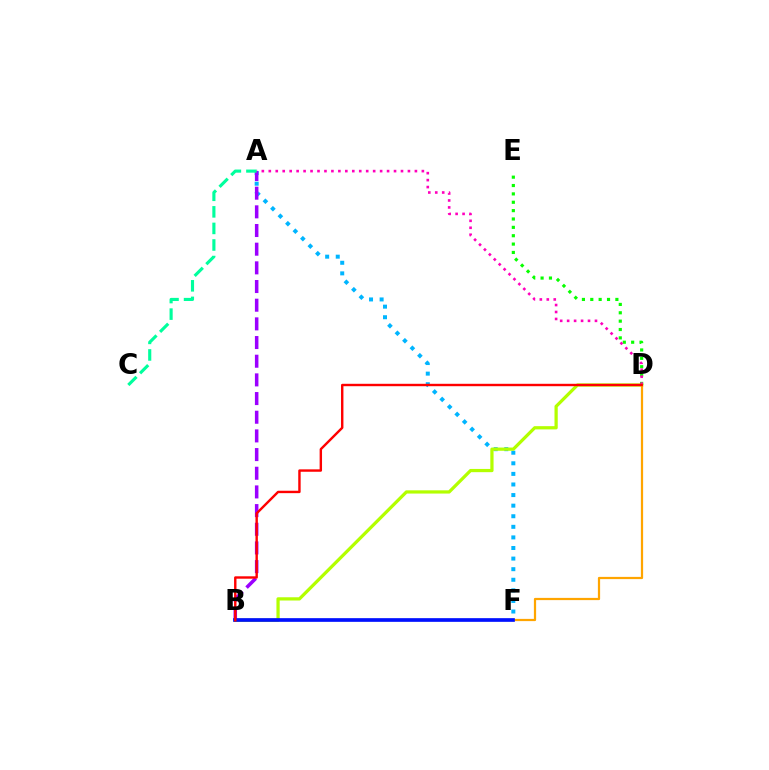{('A', 'F'): [{'color': '#00b5ff', 'line_style': 'dotted', 'thickness': 2.88}], ('B', 'D'): [{'color': '#b3ff00', 'line_style': 'solid', 'thickness': 2.33}, {'color': '#ff0000', 'line_style': 'solid', 'thickness': 1.73}], ('D', 'E'): [{'color': '#08ff00', 'line_style': 'dotted', 'thickness': 2.27}], ('A', 'D'): [{'color': '#ff00bd', 'line_style': 'dotted', 'thickness': 1.89}], ('D', 'F'): [{'color': '#ffa500', 'line_style': 'solid', 'thickness': 1.6}], ('A', 'B'): [{'color': '#9b00ff', 'line_style': 'dashed', 'thickness': 2.54}], ('A', 'C'): [{'color': '#00ff9d', 'line_style': 'dashed', 'thickness': 2.25}], ('B', 'F'): [{'color': '#0010ff', 'line_style': 'solid', 'thickness': 2.65}]}